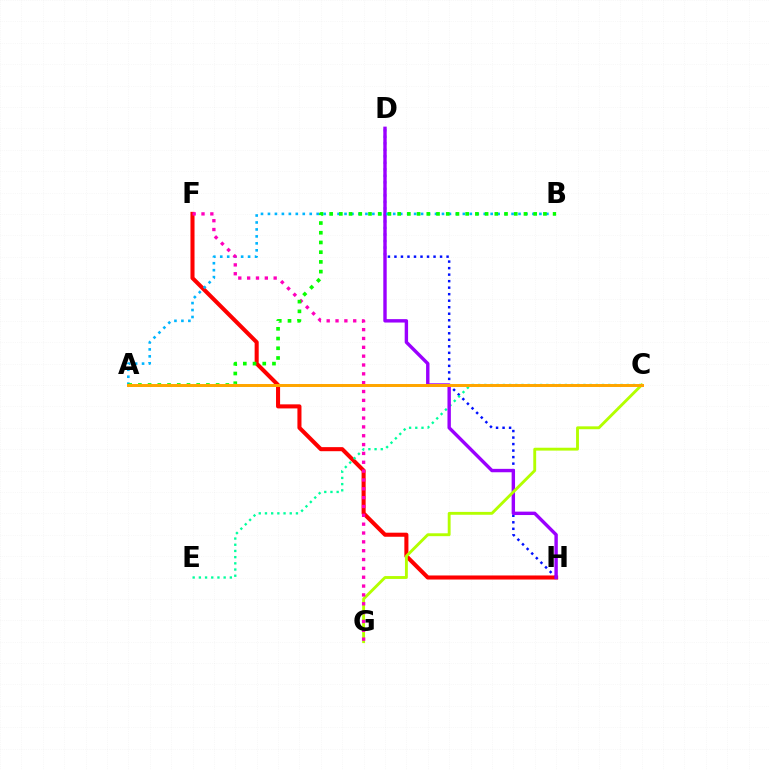{('D', 'H'): [{'color': '#0010ff', 'line_style': 'dotted', 'thickness': 1.77}, {'color': '#9b00ff', 'line_style': 'solid', 'thickness': 2.45}], ('F', 'H'): [{'color': '#ff0000', 'line_style': 'solid', 'thickness': 2.93}], ('C', 'E'): [{'color': '#00ff9d', 'line_style': 'dotted', 'thickness': 1.68}], ('C', 'G'): [{'color': '#b3ff00', 'line_style': 'solid', 'thickness': 2.07}], ('A', 'B'): [{'color': '#00b5ff', 'line_style': 'dotted', 'thickness': 1.89}, {'color': '#08ff00', 'line_style': 'dotted', 'thickness': 2.64}], ('F', 'G'): [{'color': '#ff00bd', 'line_style': 'dotted', 'thickness': 2.4}], ('A', 'C'): [{'color': '#ffa500', 'line_style': 'solid', 'thickness': 2.14}]}